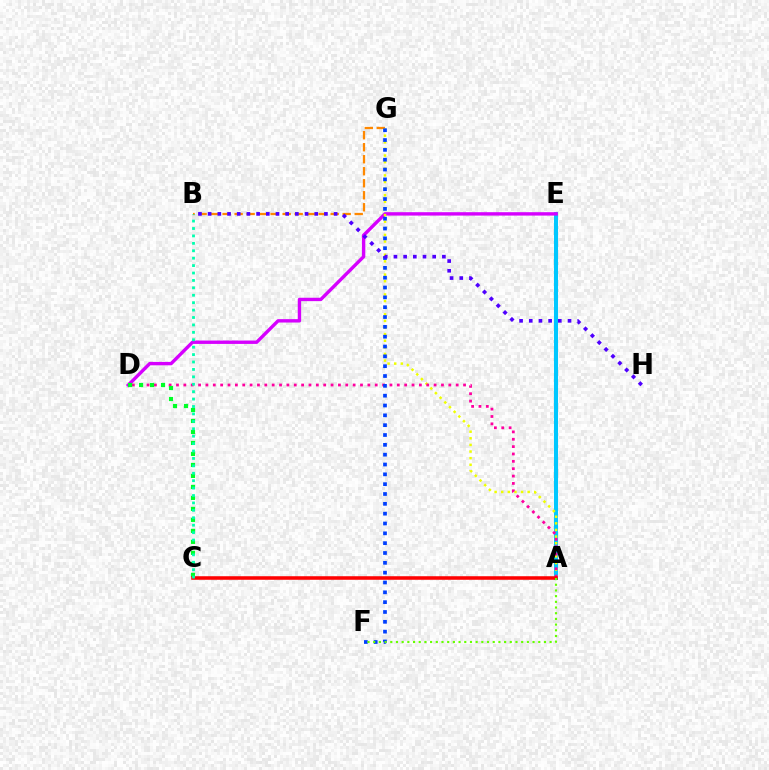{('A', 'E'): [{'color': '#00c7ff', 'line_style': 'solid', 'thickness': 2.91}], ('D', 'E'): [{'color': '#d600ff', 'line_style': 'solid', 'thickness': 2.44}], ('B', 'G'): [{'color': '#ff8800', 'line_style': 'dashed', 'thickness': 1.63}], ('A', 'G'): [{'color': '#eeff00', 'line_style': 'dotted', 'thickness': 1.8}], ('A', 'D'): [{'color': '#ff00a0', 'line_style': 'dotted', 'thickness': 2.0}], ('F', 'G'): [{'color': '#003fff', 'line_style': 'dotted', 'thickness': 2.67}], ('C', 'D'): [{'color': '#00ff27', 'line_style': 'dotted', 'thickness': 2.99}], ('A', 'C'): [{'color': '#ff0000', 'line_style': 'solid', 'thickness': 2.56}], ('B', 'C'): [{'color': '#00ffaf', 'line_style': 'dotted', 'thickness': 2.02}], ('B', 'H'): [{'color': '#4f00ff', 'line_style': 'dotted', 'thickness': 2.63}], ('A', 'F'): [{'color': '#66ff00', 'line_style': 'dotted', 'thickness': 1.55}]}